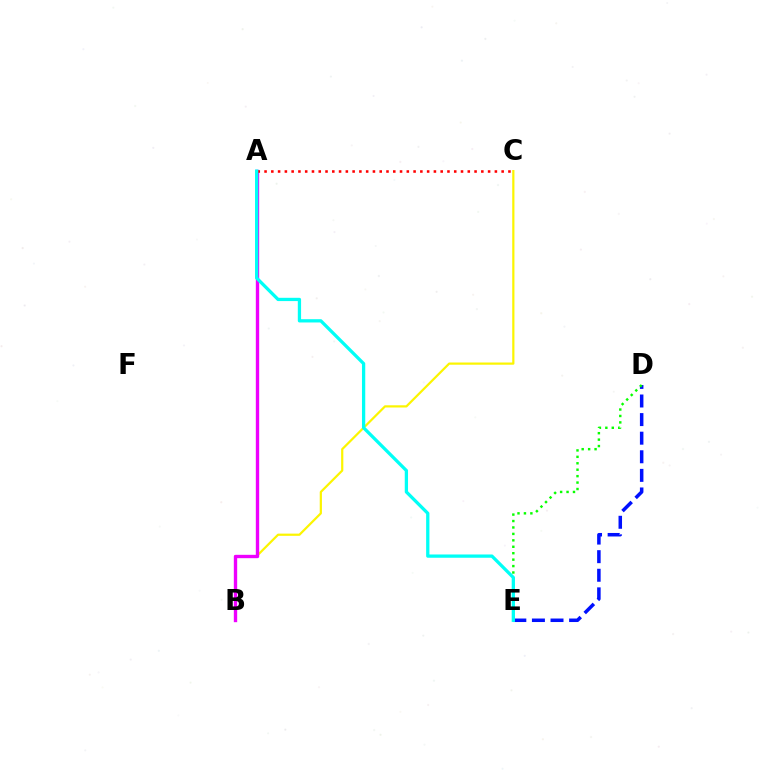{('D', 'E'): [{'color': '#0010ff', 'line_style': 'dashed', 'thickness': 2.53}, {'color': '#08ff00', 'line_style': 'dotted', 'thickness': 1.75}], ('B', 'C'): [{'color': '#fcf500', 'line_style': 'solid', 'thickness': 1.59}], ('A', 'B'): [{'color': '#ee00ff', 'line_style': 'solid', 'thickness': 2.42}], ('A', 'C'): [{'color': '#ff0000', 'line_style': 'dotted', 'thickness': 1.84}], ('A', 'E'): [{'color': '#00fff6', 'line_style': 'solid', 'thickness': 2.36}]}